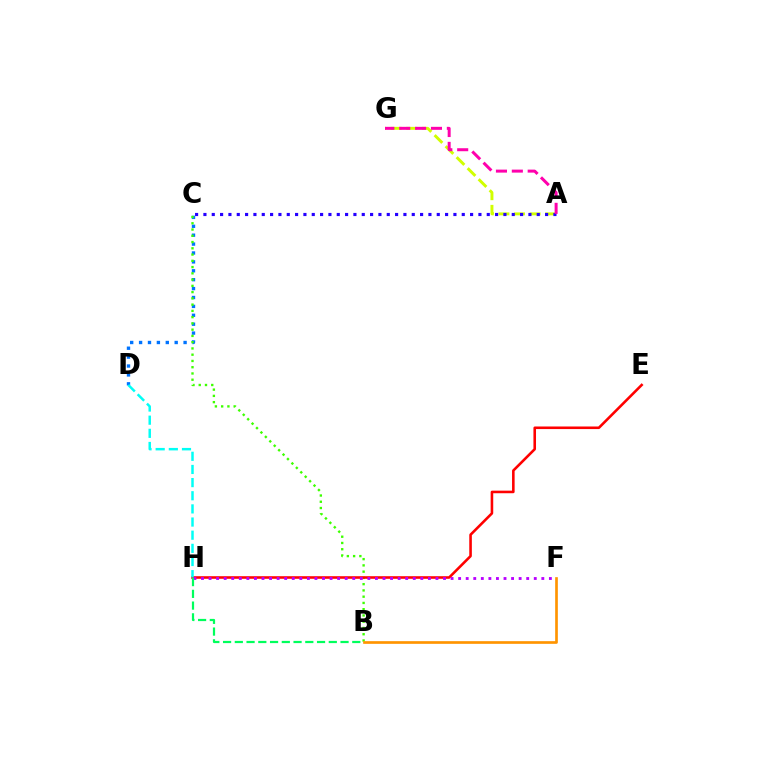{('C', 'D'): [{'color': '#0074ff', 'line_style': 'dotted', 'thickness': 2.42}], ('B', 'C'): [{'color': '#3dff00', 'line_style': 'dotted', 'thickness': 1.7}], ('E', 'H'): [{'color': '#ff0000', 'line_style': 'solid', 'thickness': 1.86}], ('A', 'G'): [{'color': '#d1ff00', 'line_style': 'dashed', 'thickness': 2.12}, {'color': '#ff00ac', 'line_style': 'dashed', 'thickness': 2.16}], ('F', 'H'): [{'color': '#b900ff', 'line_style': 'dotted', 'thickness': 2.05}], ('B', 'H'): [{'color': '#00ff5c', 'line_style': 'dashed', 'thickness': 1.6}], ('A', 'C'): [{'color': '#2500ff', 'line_style': 'dotted', 'thickness': 2.26}], ('B', 'F'): [{'color': '#ff9400', 'line_style': 'solid', 'thickness': 1.93}], ('D', 'H'): [{'color': '#00fff6', 'line_style': 'dashed', 'thickness': 1.79}]}